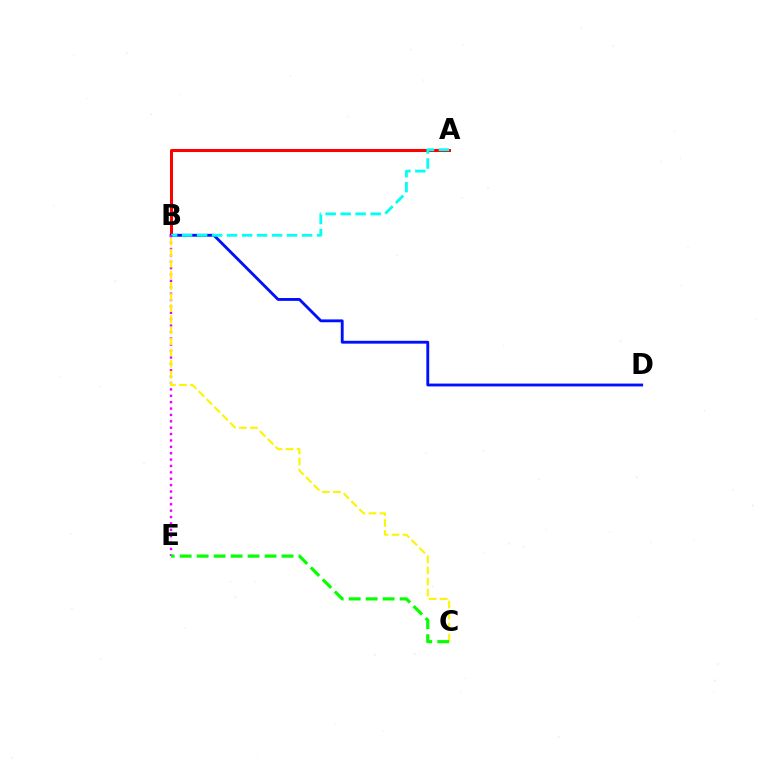{('A', 'B'): [{'color': '#ff0000', 'line_style': 'solid', 'thickness': 2.18}, {'color': '#00fff6', 'line_style': 'dashed', 'thickness': 2.04}], ('B', 'D'): [{'color': '#0010ff', 'line_style': 'solid', 'thickness': 2.06}], ('B', 'E'): [{'color': '#ee00ff', 'line_style': 'dotted', 'thickness': 1.73}], ('B', 'C'): [{'color': '#fcf500', 'line_style': 'dashed', 'thickness': 1.51}], ('C', 'E'): [{'color': '#08ff00', 'line_style': 'dashed', 'thickness': 2.31}]}